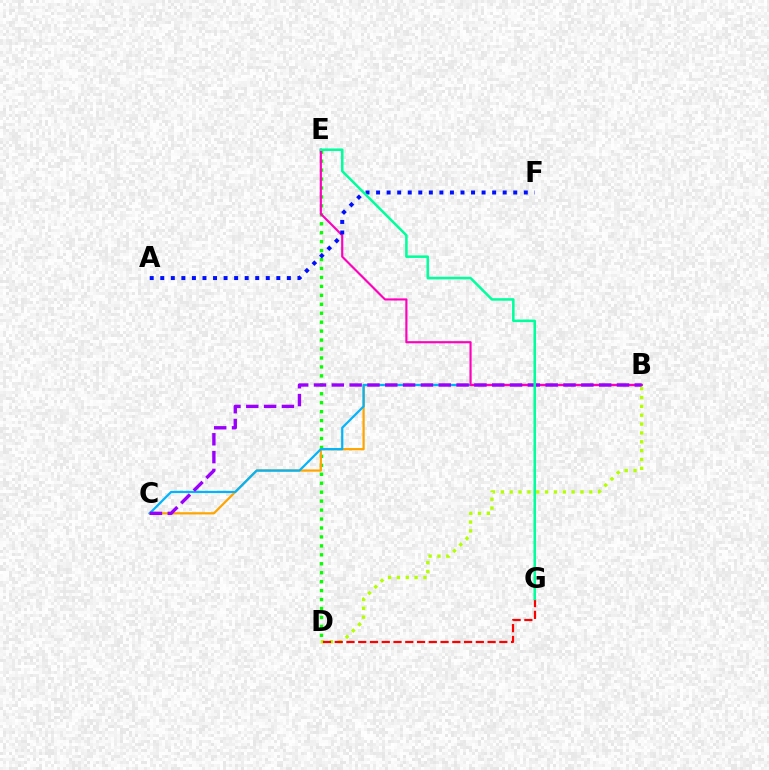{('B', 'D'): [{'color': '#b3ff00', 'line_style': 'dotted', 'thickness': 2.4}], ('D', 'E'): [{'color': '#08ff00', 'line_style': 'dotted', 'thickness': 2.43}], ('D', 'G'): [{'color': '#ff0000', 'line_style': 'dashed', 'thickness': 1.6}], ('B', 'C'): [{'color': '#ffa500', 'line_style': 'solid', 'thickness': 1.6}, {'color': '#00b5ff', 'line_style': 'solid', 'thickness': 1.59}, {'color': '#9b00ff', 'line_style': 'dashed', 'thickness': 2.42}], ('B', 'E'): [{'color': '#ff00bd', 'line_style': 'solid', 'thickness': 1.55}], ('A', 'F'): [{'color': '#0010ff', 'line_style': 'dotted', 'thickness': 2.87}], ('E', 'G'): [{'color': '#00ff9d', 'line_style': 'solid', 'thickness': 1.82}]}